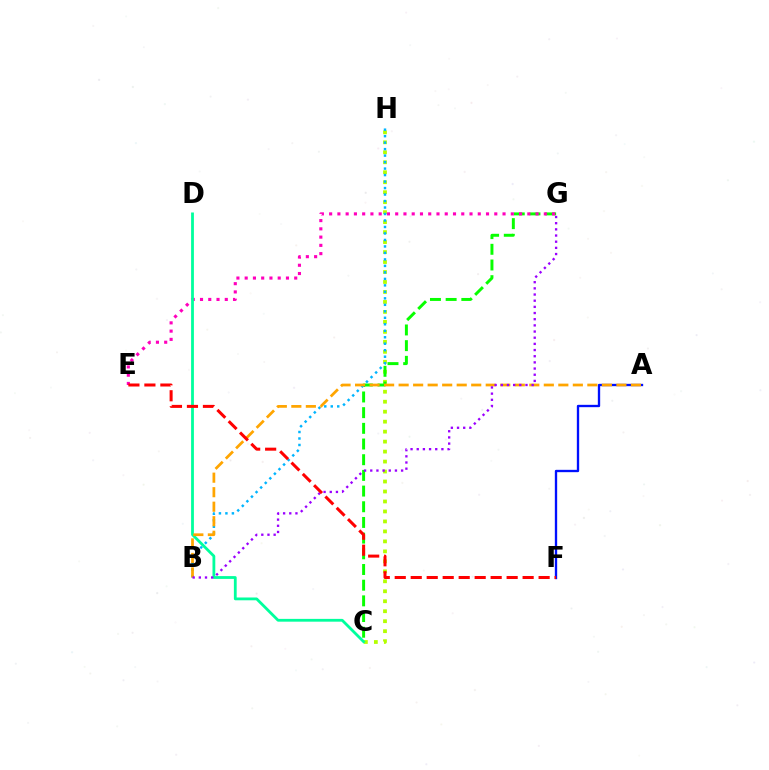{('C', 'H'): [{'color': '#b3ff00', 'line_style': 'dotted', 'thickness': 2.71}], ('C', 'G'): [{'color': '#08ff00', 'line_style': 'dashed', 'thickness': 2.13}], ('E', 'G'): [{'color': '#ff00bd', 'line_style': 'dotted', 'thickness': 2.24}], ('C', 'D'): [{'color': '#00ff9d', 'line_style': 'solid', 'thickness': 2.01}], ('A', 'F'): [{'color': '#0010ff', 'line_style': 'solid', 'thickness': 1.68}], ('B', 'H'): [{'color': '#00b5ff', 'line_style': 'dotted', 'thickness': 1.76}], ('A', 'B'): [{'color': '#ffa500', 'line_style': 'dashed', 'thickness': 1.97}], ('B', 'G'): [{'color': '#9b00ff', 'line_style': 'dotted', 'thickness': 1.68}], ('E', 'F'): [{'color': '#ff0000', 'line_style': 'dashed', 'thickness': 2.17}]}